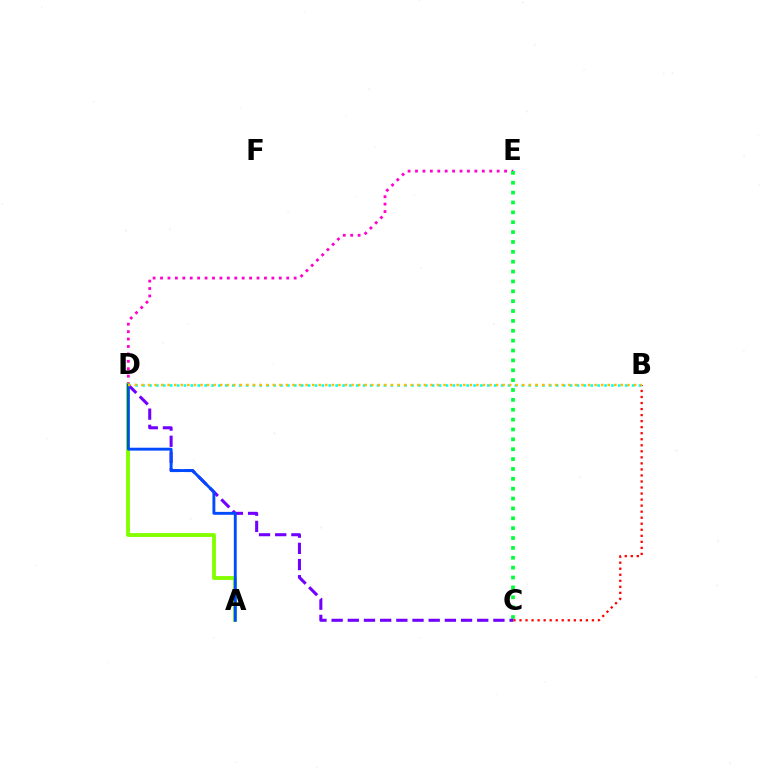{('D', 'E'): [{'color': '#ff00cf', 'line_style': 'dotted', 'thickness': 2.02}], ('C', 'E'): [{'color': '#00ff39', 'line_style': 'dotted', 'thickness': 2.68}], ('B', 'D'): [{'color': '#00fff6', 'line_style': 'dotted', 'thickness': 1.87}, {'color': '#ffbd00', 'line_style': 'dotted', 'thickness': 1.78}], ('A', 'D'): [{'color': '#84ff00', 'line_style': 'solid', 'thickness': 2.78}, {'color': '#004bff', 'line_style': 'solid', 'thickness': 2.08}], ('C', 'D'): [{'color': '#7200ff', 'line_style': 'dashed', 'thickness': 2.2}], ('B', 'C'): [{'color': '#ff0000', 'line_style': 'dotted', 'thickness': 1.64}]}